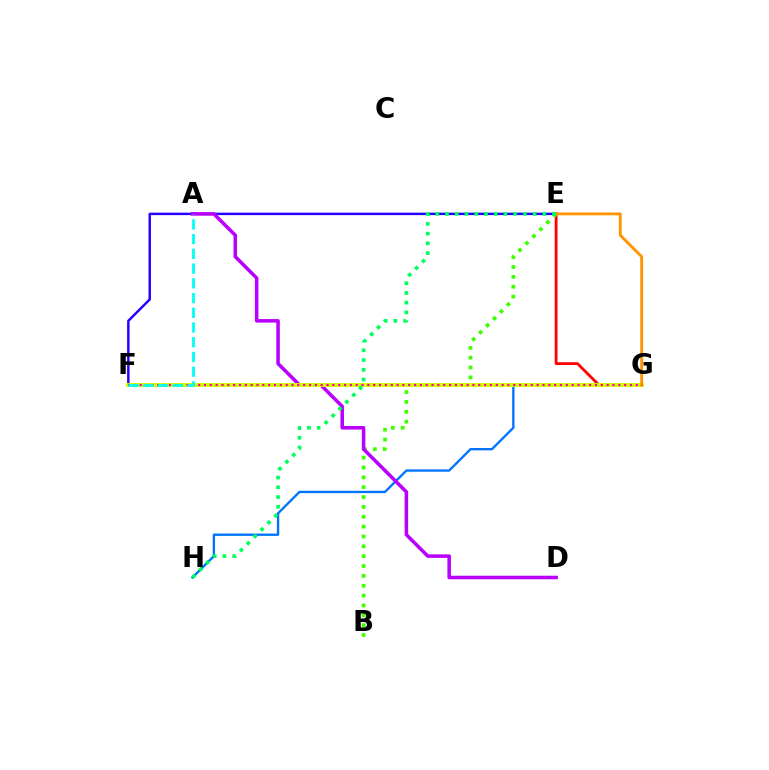{('E', 'G'): [{'color': '#ff0000', 'line_style': 'solid', 'thickness': 2.01}, {'color': '#ff9400', 'line_style': 'solid', 'thickness': 2.05}], ('B', 'E'): [{'color': '#3dff00', 'line_style': 'dotted', 'thickness': 2.68}], ('G', 'H'): [{'color': '#0074ff', 'line_style': 'solid', 'thickness': 1.68}], ('E', 'F'): [{'color': '#2500ff', 'line_style': 'solid', 'thickness': 1.76}], ('A', 'D'): [{'color': '#b900ff', 'line_style': 'solid', 'thickness': 2.54}], ('F', 'G'): [{'color': '#d1ff00', 'line_style': 'solid', 'thickness': 2.86}, {'color': '#ff00ac', 'line_style': 'dotted', 'thickness': 1.59}], ('A', 'F'): [{'color': '#00fff6', 'line_style': 'dashed', 'thickness': 2.0}], ('E', 'H'): [{'color': '#00ff5c', 'line_style': 'dotted', 'thickness': 2.65}]}